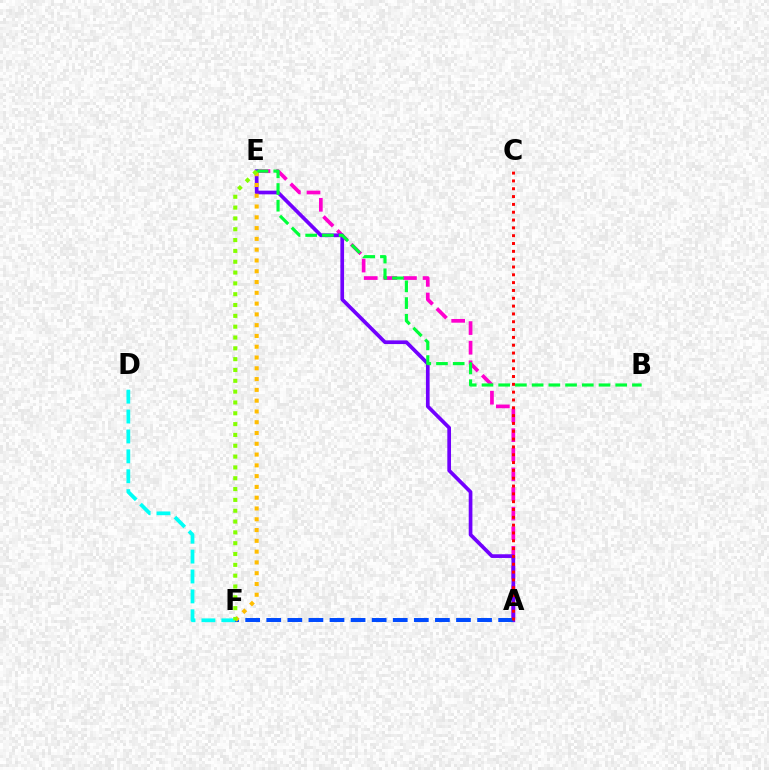{('A', 'E'): [{'color': '#ff00cf', 'line_style': 'dashed', 'thickness': 2.67}, {'color': '#7200ff', 'line_style': 'solid', 'thickness': 2.66}], ('A', 'F'): [{'color': '#004bff', 'line_style': 'dashed', 'thickness': 2.86}], ('D', 'F'): [{'color': '#00fff6', 'line_style': 'dashed', 'thickness': 2.7}], ('E', 'F'): [{'color': '#ffbd00', 'line_style': 'dotted', 'thickness': 2.93}, {'color': '#84ff00', 'line_style': 'dotted', 'thickness': 2.94}], ('B', 'E'): [{'color': '#00ff39', 'line_style': 'dashed', 'thickness': 2.27}], ('A', 'C'): [{'color': '#ff0000', 'line_style': 'dotted', 'thickness': 2.13}]}